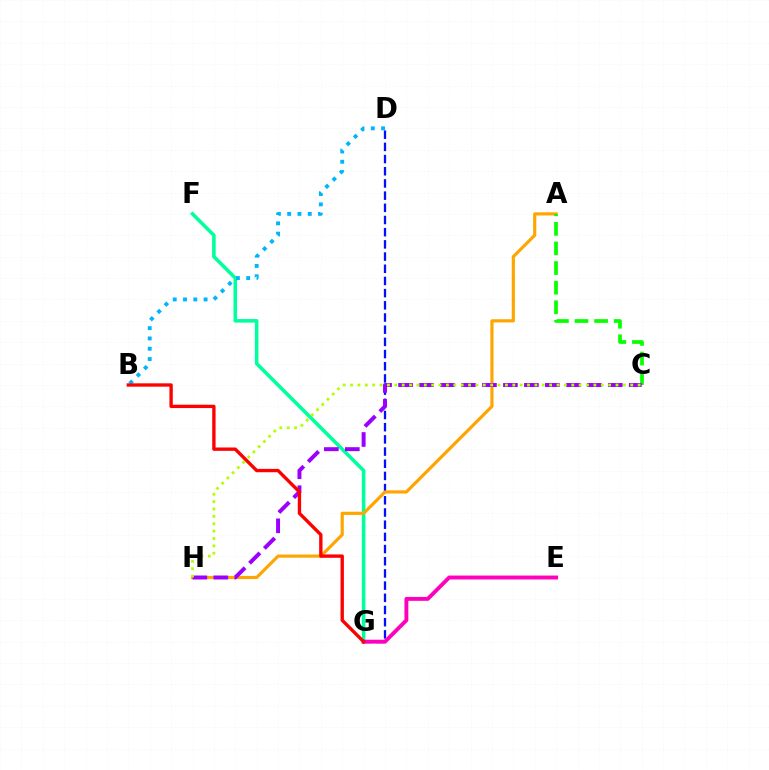{('F', 'G'): [{'color': '#00ff9d', 'line_style': 'solid', 'thickness': 2.56}], ('D', 'G'): [{'color': '#0010ff', 'line_style': 'dashed', 'thickness': 1.66}], ('B', 'D'): [{'color': '#00b5ff', 'line_style': 'dotted', 'thickness': 2.8}], ('A', 'H'): [{'color': '#ffa500', 'line_style': 'solid', 'thickness': 2.28}], ('E', 'G'): [{'color': '#ff00bd', 'line_style': 'solid', 'thickness': 2.8}], ('A', 'C'): [{'color': '#08ff00', 'line_style': 'dashed', 'thickness': 2.66}], ('C', 'H'): [{'color': '#9b00ff', 'line_style': 'dashed', 'thickness': 2.85}, {'color': '#b3ff00', 'line_style': 'dotted', 'thickness': 2.0}], ('B', 'G'): [{'color': '#ff0000', 'line_style': 'solid', 'thickness': 2.41}]}